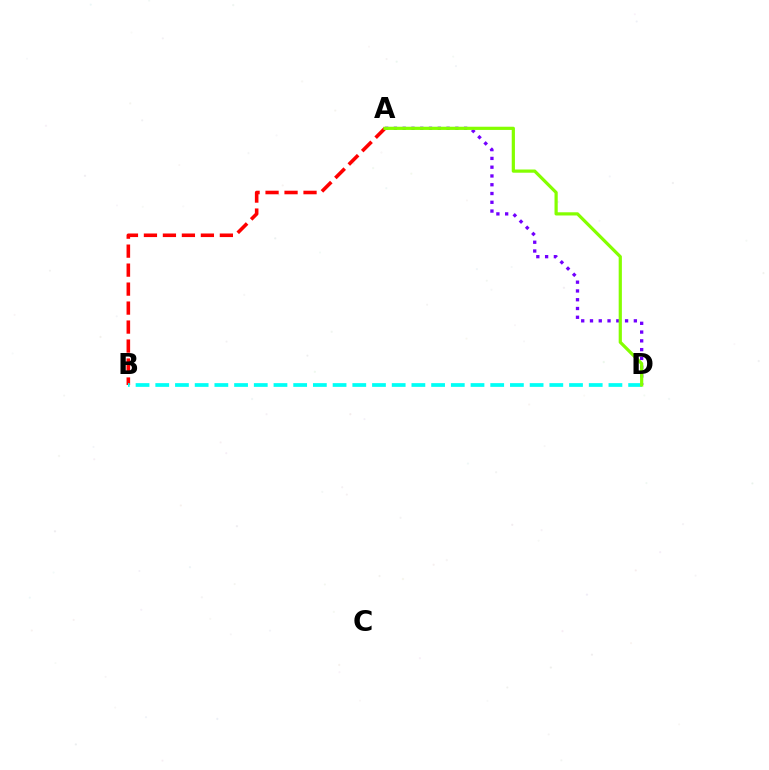{('A', 'D'): [{'color': '#7200ff', 'line_style': 'dotted', 'thickness': 2.38}, {'color': '#84ff00', 'line_style': 'solid', 'thickness': 2.31}], ('A', 'B'): [{'color': '#ff0000', 'line_style': 'dashed', 'thickness': 2.58}], ('B', 'D'): [{'color': '#00fff6', 'line_style': 'dashed', 'thickness': 2.68}]}